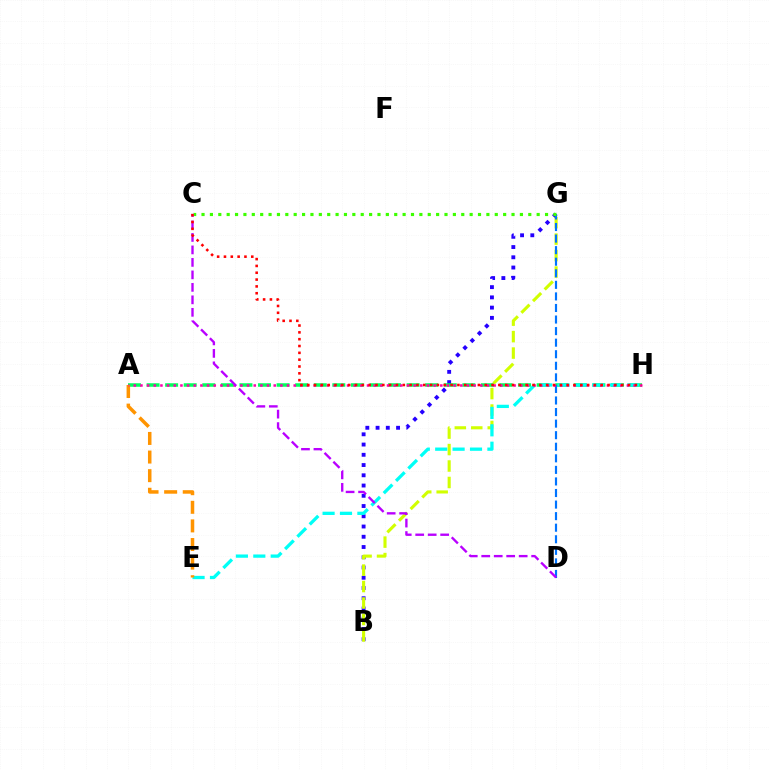{('B', 'G'): [{'color': '#2500ff', 'line_style': 'dotted', 'thickness': 2.78}, {'color': '#d1ff00', 'line_style': 'dashed', 'thickness': 2.24}], ('A', 'H'): [{'color': '#00ff5c', 'line_style': 'dashed', 'thickness': 2.52}, {'color': '#ff00ac', 'line_style': 'dotted', 'thickness': 1.81}], ('D', 'G'): [{'color': '#0074ff', 'line_style': 'dashed', 'thickness': 1.57}], ('E', 'H'): [{'color': '#00fff6', 'line_style': 'dashed', 'thickness': 2.36}], ('C', 'G'): [{'color': '#3dff00', 'line_style': 'dotted', 'thickness': 2.28}], ('A', 'E'): [{'color': '#ff9400', 'line_style': 'dashed', 'thickness': 2.53}], ('C', 'D'): [{'color': '#b900ff', 'line_style': 'dashed', 'thickness': 1.7}], ('C', 'H'): [{'color': '#ff0000', 'line_style': 'dotted', 'thickness': 1.85}]}